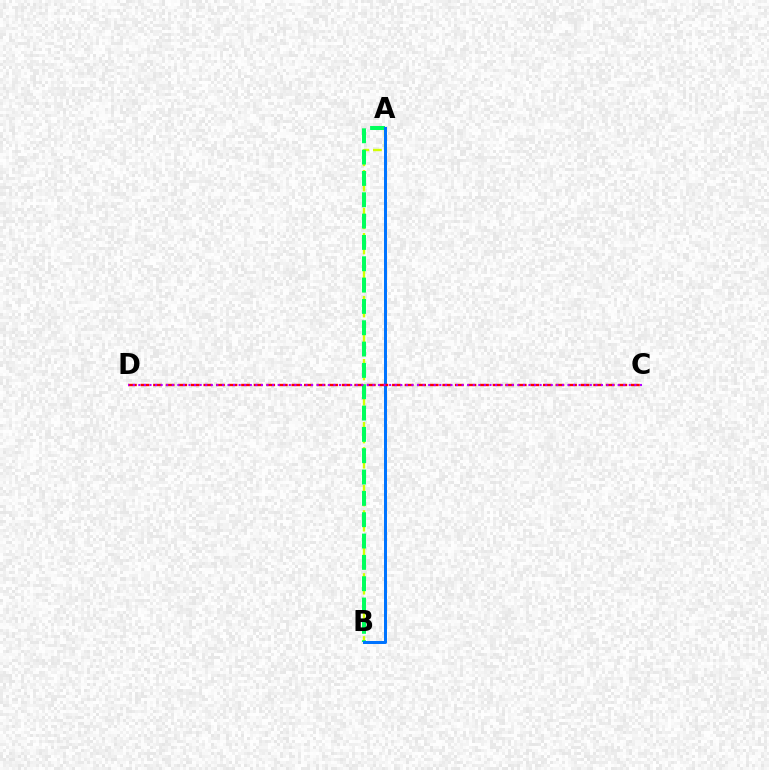{('A', 'B'): [{'color': '#d1ff00', 'line_style': 'dashed', 'thickness': 1.71}, {'color': '#00ff5c', 'line_style': 'dashed', 'thickness': 2.9}, {'color': '#0074ff', 'line_style': 'solid', 'thickness': 2.16}], ('C', 'D'): [{'color': '#ff0000', 'line_style': 'dashed', 'thickness': 1.71}, {'color': '#b900ff', 'line_style': 'dotted', 'thickness': 1.51}]}